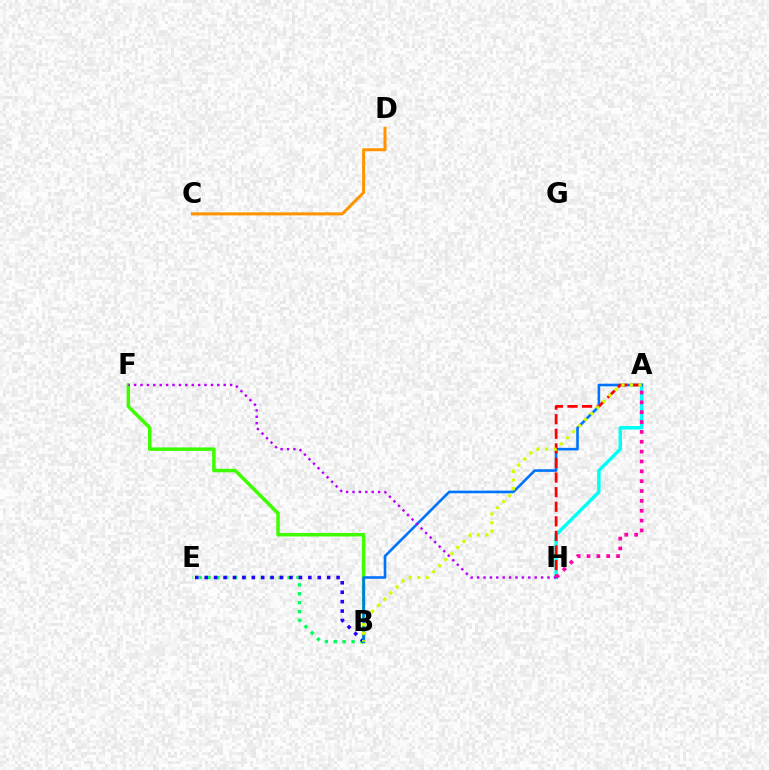{('B', 'F'): [{'color': '#3dff00', 'line_style': 'solid', 'thickness': 2.52}], ('B', 'E'): [{'color': '#00ff5c', 'line_style': 'dotted', 'thickness': 2.42}, {'color': '#2500ff', 'line_style': 'dotted', 'thickness': 2.56}], ('A', 'H'): [{'color': '#00fff6', 'line_style': 'solid', 'thickness': 2.47}, {'color': '#ff0000', 'line_style': 'dashed', 'thickness': 1.98}, {'color': '#ff00ac', 'line_style': 'dotted', 'thickness': 2.68}], ('A', 'B'): [{'color': '#0074ff', 'line_style': 'solid', 'thickness': 1.89}, {'color': '#d1ff00', 'line_style': 'dotted', 'thickness': 2.33}], ('F', 'H'): [{'color': '#b900ff', 'line_style': 'dotted', 'thickness': 1.74}], ('C', 'D'): [{'color': '#ff9400', 'line_style': 'solid', 'thickness': 2.17}]}